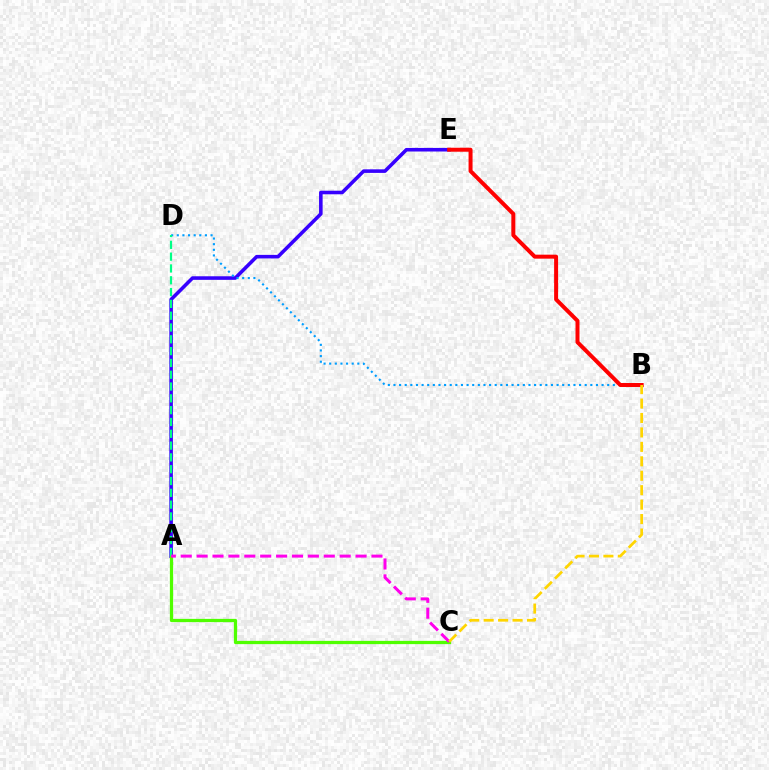{('A', 'E'): [{'color': '#3700ff', 'line_style': 'solid', 'thickness': 2.57}], ('B', 'D'): [{'color': '#009eff', 'line_style': 'dotted', 'thickness': 1.53}], ('A', 'C'): [{'color': '#4fff00', 'line_style': 'solid', 'thickness': 2.34}, {'color': '#ff00ed', 'line_style': 'dashed', 'thickness': 2.16}], ('A', 'D'): [{'color': '#00ff86', 'line_style': 'dashed', 'thickness': 1.6}], ('B', 'E'): [{'color': '#ff0000', 'line_style': 'solid', 'thickness': 2.87}], ('B', 'C'): [{'color': '#ffd500', 'line_style': 'dashed', 'thickness': 1.96}]}